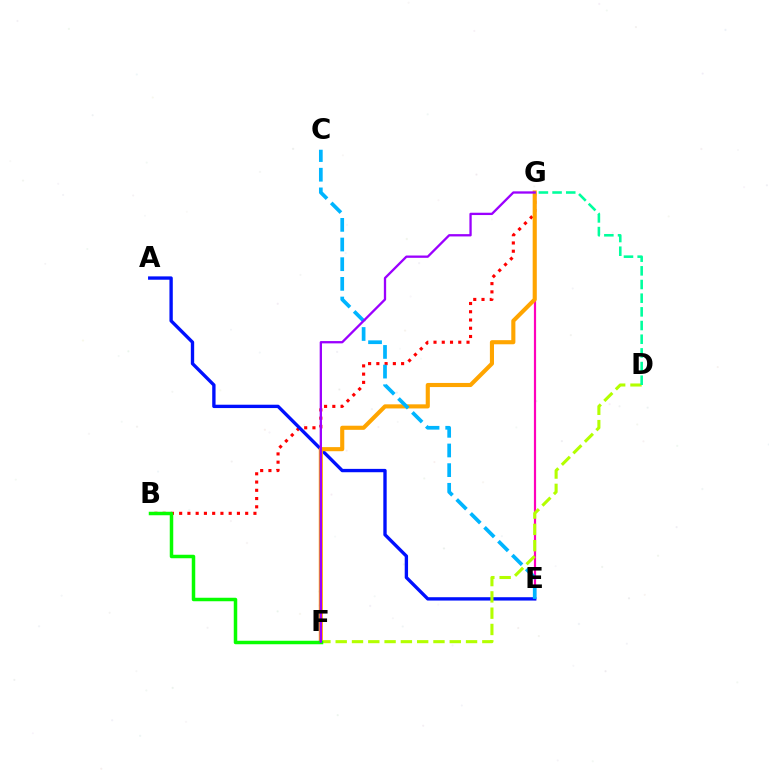{('E', 'G'): [{'color': '#ff00bd', 'line_style': 'solid', 'thickness': 1.58}], ('B', 'G'): [{'color': '#ff0000', 'line_style': 'dotted', 'thickness': 2.24}], ('A', 'E'): [{'color': '#0010ff', 'line_style': 'solid', 'thickness': 2.41}], ('F', 'G'): [{'color': '#ffa500', 'line_style': 'solid', 'thickness': 2.96}, {'color': '#9b00ff', 'line_style': 'solid', 'thickness': 1.66}], ('C', 'E'): [{'color': '#00b5ff', 'line_style': 'dashed', 'thickness': 2.67}], ('D', 'F'): [{'color': '#b3ff00', 'line_style': 'dashed', 'thickness': 2.21}], ('B', 'F'): [{'color': '#08ff00', 'line_style': 'solid', 'thickness': 2.51}], ('D', 'G'): [{'color': '#00ff9d', 'line_style': 'dashed', 'thickness': 1.86}]}